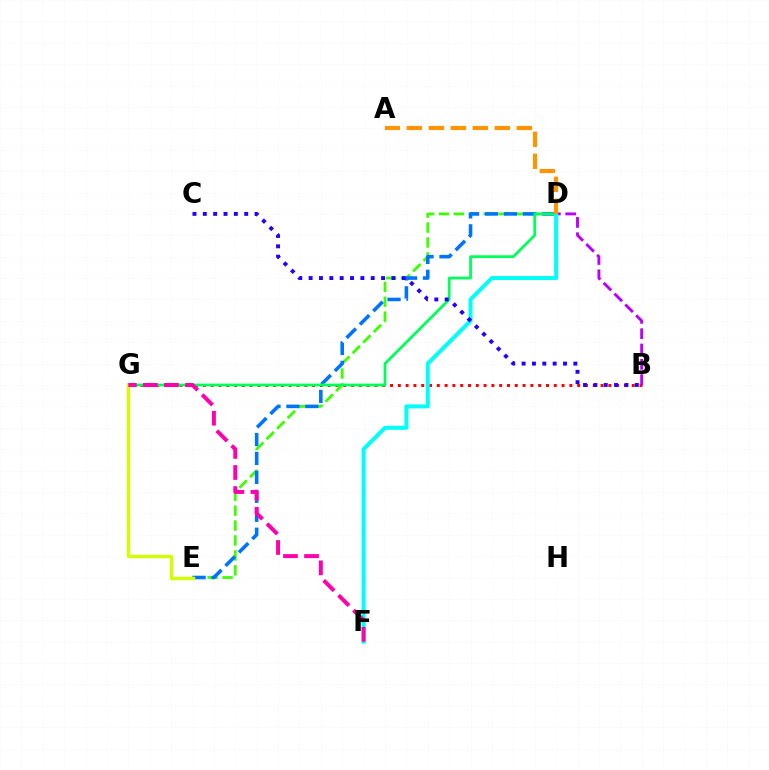{('D', 'E'): [{'color': '#3dff00', 'line_style': 'dashed', 'thickness': 2.03}, {'color': '#0074ff', 'line_style': 'dashed', 'thickness': 2.57}], ('B', 'G'): [{'color': '#ff0000', 'line_style': 'dotted', 'thickness': 2.12}], ('B', 'D'): [{'color': '#b900ff', 'line_style': 'dashed', 'thickness': 2.08}], ('D', 'G'): [{'color': '#00ff5c', 'line_style': 'solid', 'thickness': 2.01}], ('D', 'F'): [{'color': '#00fff6', 'line_style': 'solid', 'thickness': 2.89}], ('E', 'G'): [{'color': '#d1ff00', 'line_style': 'solid', 'thickness': 2.42}], ('A', 'D'): [{'color': '#ff9400', 'line_style': 'dashed', 'thickness': 2.99}], ('B', 'C'): [{'color': '#2500ff', 'line_style': 'dotted', 'thickness': 2.81}], ('F', 'G'): [{'color': '#ff00ac', 'line_style': 'dashed', 'thickness': 2.86}]}